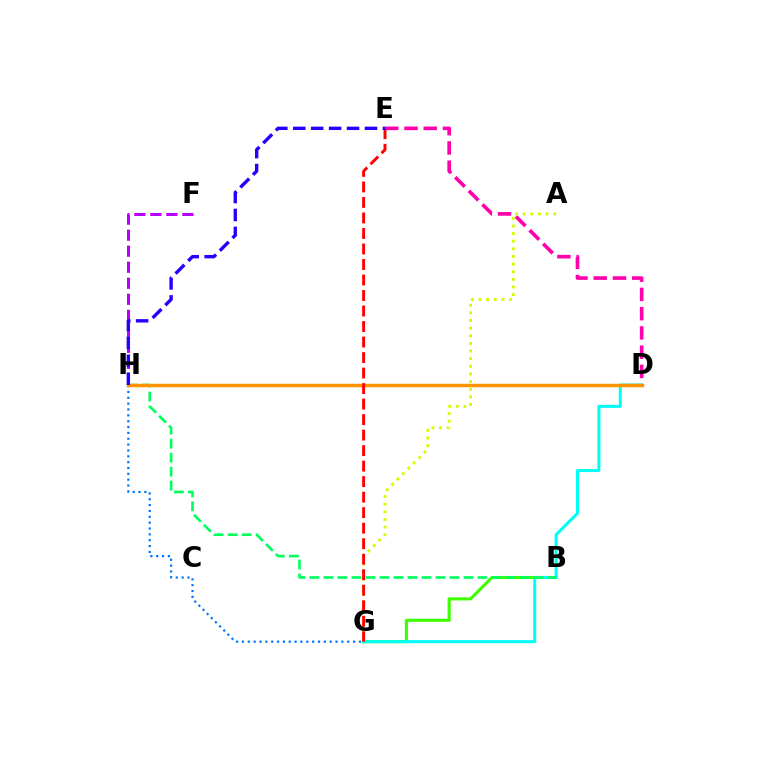{('B', 'G'): [{'color': '#3dff00', 'line_style': 'solid', 'thickness': 2.22}], ('G', 'H'): [{'color': '#0074ff', 'line_style': 'dotted', 'thickness': 1.59}], ('D', 'E'): [{'color': '#ff00ac', 'line_style': 'dashed', 'thickness': 2.62}], ('D', 'G'): [{'color': '#00fff6', 'line_style': 'solid', 'thickness': 2.18}], ('F', 'H'): [{'color': '#b900ff', 'line_style': 'dashed', 'thickness': 2.18}], ('B', 'H'): [{'color': '#00ff5c', 'line_style': 'dashed', 'thickness': 1.9}], ('D', 'H'): [{'color': '#ff9400', 'line_style': 'solid', 'thickness': 2.5}], ('A', 'G'): [{'color': '#d1ff00', 'line_style': 'dotted', 'thickness': 2.07}], ('E', 'G'): [{'color': '#ff0000', 'line_style': 'dashed', 'thickness': 2.11}], ('E', 'H'): [{'color': '#2500ff', 'line_style': 'dashed', 'thickness': 2.44}]}